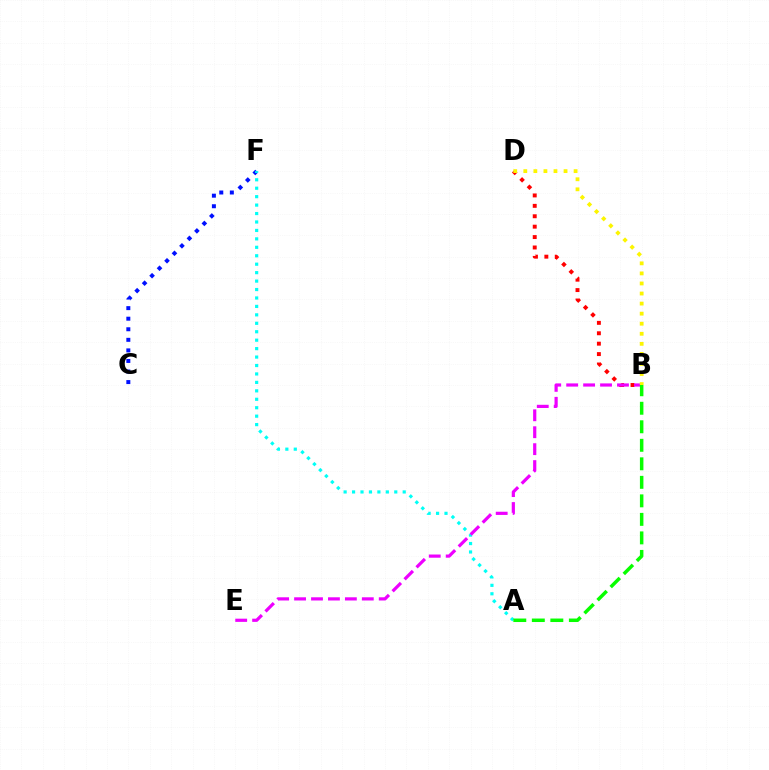{('B', 'D'): [{'color': '#ff0000', 'line_style': 'dotted', 'thickness': 2.83}, {'color': '#fcf500', 'line_style': 'dotted', 'thickness': 2.73}], ('C', 'F'): [{'color': '#0010ff', 'line_style': 'dotted', 'thickness': 2.87}], ('A', 'F'): [{'color': '#00fff6', 'line_style': 'dotted', 'thickness': 2.29}], ('B', 'E'): [{'color': '#ee00ff', 'line_style': 'dashed', 'thickness': 2.3}], ('A', 'B'): [{'color': '#08ff00', 'line_style': 'dashed', 'thickness': 2.52}]}